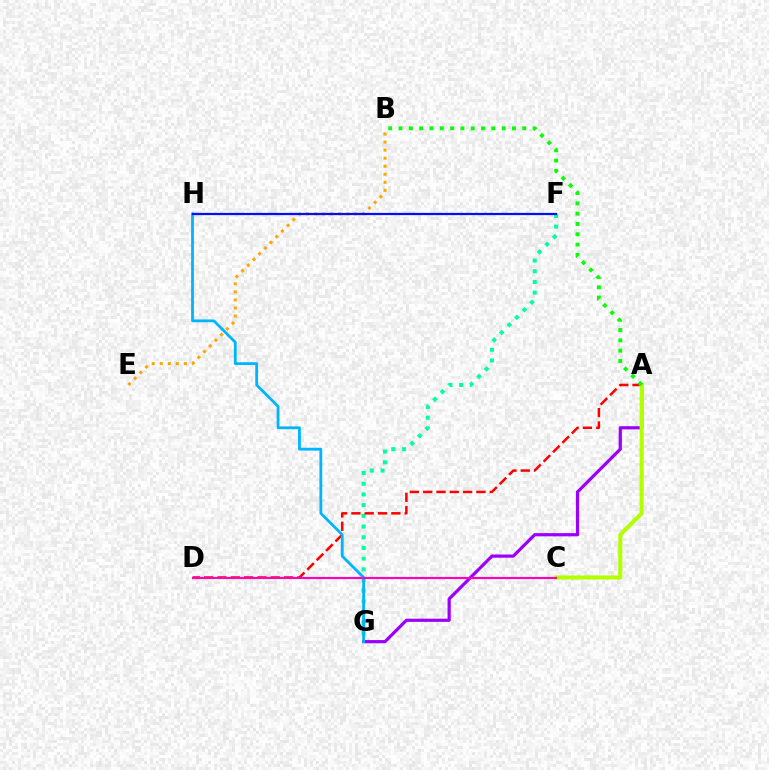{('A', 'G'): [{'color': '#9b00ff', 'line_style': 'solid', 'thickness': 2.3}], ('F', 'G'): [{'color': '#00ff9d', 'line_style': 'dotted', 'thickness': 2.91}], ('A', 'D'): [{'color': '#ff0000', 'line_style': 'dashed', 'thickness': 1.81}], ('A', 'C'): [{'color': '#b3ff00', 'line_style': 'solid', 'thickness': 2.94}], ('A', 'B'): [{'color': '#08ff00', 'line_style': 'dotted', 'thickness': 2.8}], ('G', 'H'): [{'color': '#00b5ff', 'line_style': 'solid', 'thickness': 2.01}], ('B', 'E'): [{'color': '#ffa500', 'line_style': 'dotted', 'thickness': 2.19}], ('C', 'D'): [{'color': '#ff00bd', 'line_style': 'solid', 'thickness': 1.54}], ('F', 'H'): [{'color': '#0010ff', 'line_style': 'solid', 'thickness': 1.62}]}